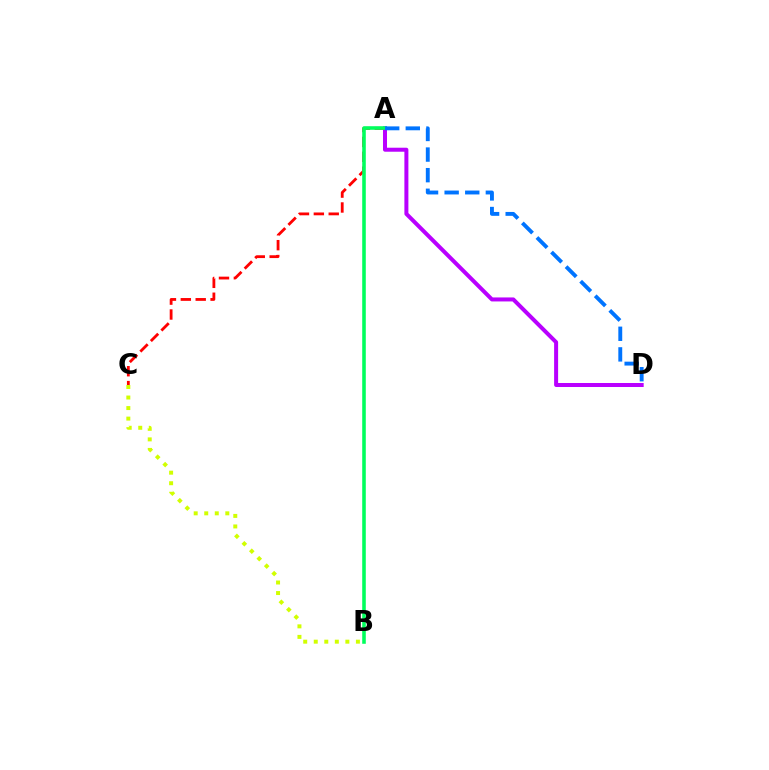{('A', 'C'): [{'color': '#ff0000', 'line_style': 'dashed', 'thickness': 2.02}], ('A', 'D'): [{'color': '#b900ff', 'line_style': 'solid', 'thickness': 2.88}, {'color': '#0074ff', 'line_style': 'dashed', 'thickness': 2.8}], ('A', 'B'): [{'color': '#00ff5c', 'line_style': 'solid', 'thickness': 2.57}], ('B', 'C'): [{'color': '#d1ff00', 'line_style': 'dotted', 'thickness': 2.86}]}